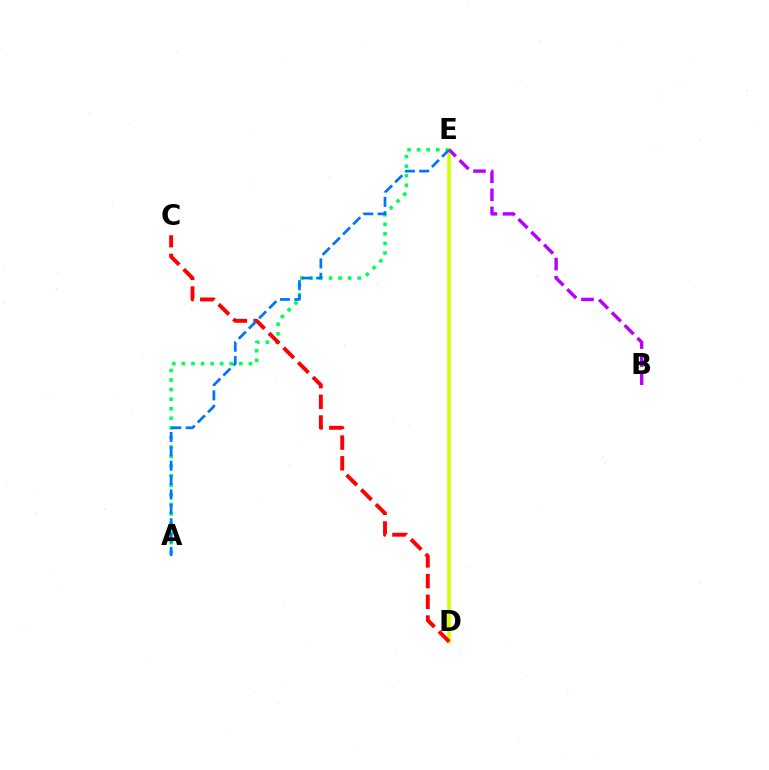{('A', 'E'): [{'color': '#00ff5c', 'line_style': 'dotted', 'thickness': 2.6}, {'color': '#0074ff', 'line_style': 'dashed', 'thickness': 1.95}], ('D', 'E'): [{'color': '#d1ff00', 'line_style': 'solid', 'thickness': 2.61}], ('B', 'E'): [{'color': '#b900ff', 'line_style': 'dashed', 'thickness': 2.45}], ('C', 'D'): [{'color': '#ff0000', 'line_style': 'dashed', 'thickness': 2.82}]}